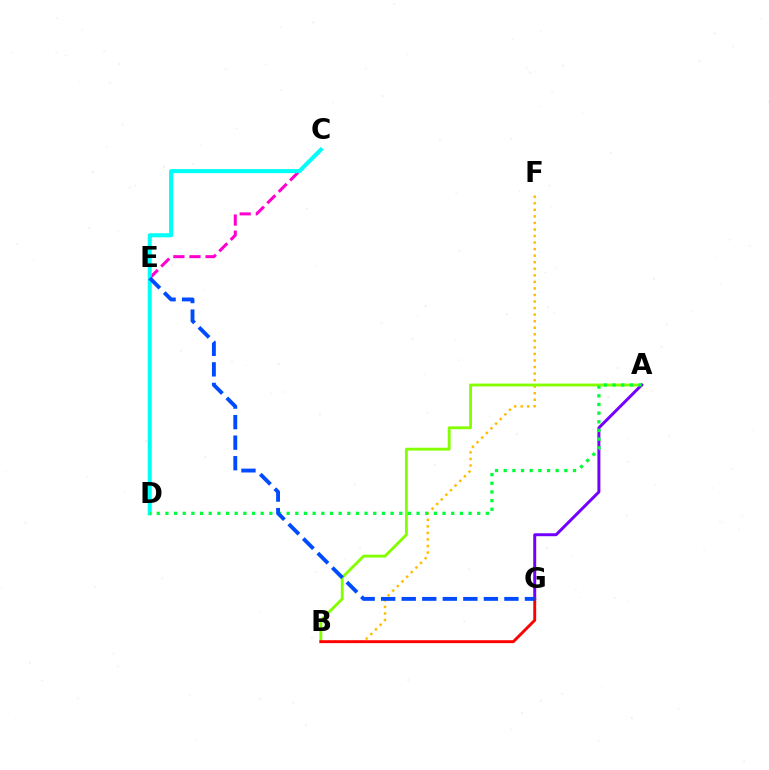{('B', 'F'): [{'color': '#ffbd00', 'line_style': 'dotted', 'thickness': 1.78}], ('A', 'B'): [{'color': '#84ff00', 'line_style': 'solid', 'thickness': 2.06}], ('C', 'E'): [{'color': '#ff00cf', 'line_style': 'dashed', 'thickness': 2.19}], ('A', 'G'): [{'color': '#7200ff', 'line_style': 'solid', 'thickness': 2.13}], ('C', 'D'): [{'color': '#00fff6', 'line_style': 'solid', 'thickness': 2.91}], ('B', 'G'): [{'color': '#ff0000', 'line_style': 'solid', 'thickness': 2.09}], ('A', 'D'): [{'color': '#00ff39', 'line_style': 'dotted', 'thickness': 2.35}], ('E', 'G'): [{'color': '#004bff', 'line_style': 'dashed', 'thickness': 2.79}]}